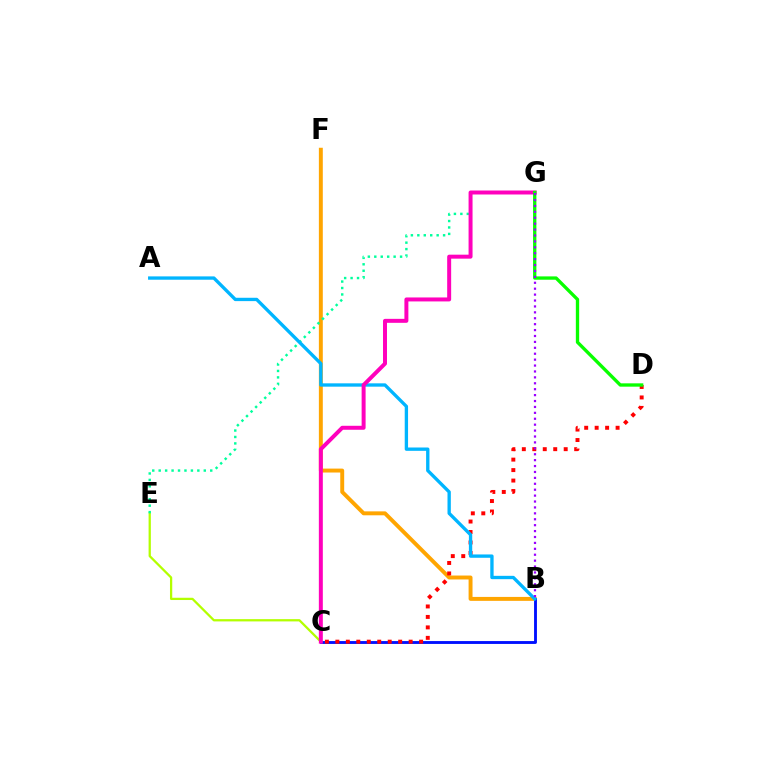{('B', 'F'): [{'color': '#ffa500', 'line_style': 'solid', 'thickness': 2.83}], ('B', 'C'): [{'color': '#0010ff', 'line_style': 'solid', 'thickness': 2.07}], ('C', 'D'): [{'color': '#ff0000', 'line_style': 'dotted', 'thickness': 2.84}], ('C', 'E'): [{'color': '#b3ff00', 'line_style': 'solid', 'thickness': 1.63}], ('E', 'G'): [{'color': '#00ff9d', 'line_style': 'dotted', 'thickness': 1.75}], ('A', 'B'): [{'color': '#00b5ff', 'line_style': 'solid', 'thickness': 2.4}], ('C', 'G'): [{'color': '#ff00bd', 'line_style': 'solid', 'thickness': 2.86}], ('D', 'G'): [{'color': '#08ff00', 'line_style': 'solid', 'thickness': 2.4}], ('B', 'G'): [{'color': '#9b00ff', 'line_style': 'dotted', 'thickness': 1.61}]}